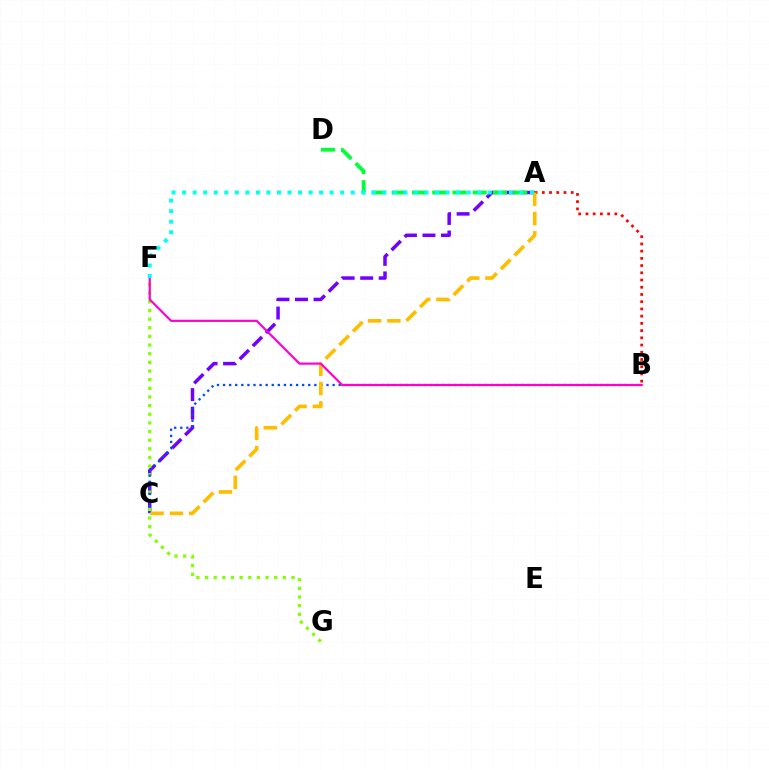{('A', 'C'): [{'color': '#7200ff', 'line_style': 'dashed', 'thickness': 2.51}, {'color': '#ffbd00', 'line_style': 'dashed', 'thickness': 2.62}], ('F', 'G'): [{'color': '#84ff00', 'line_style': 'dotted', 'thickness': 2.35}], ('A', 'D'): [{'color': '#00ff39', 'line_style': 'dashed', 'thickness': 2.75}], ('A', 'B'): [{'color': '#ff0000', 'line_style': 'dotted', 'thickness': 1.96}], ('B', 'C'): [{'color': '#004bff', 'line_style': 'dotted', 'thickness': 1.65}], ('B', 'F'): [{'color': '#ff00cf', 'line_style': 'solid', 'thickness': 1.57}], ('A', 'F'): [{'color': '#00fff6', 'line_style': 'dotted', 'thickness': 2.86}]}